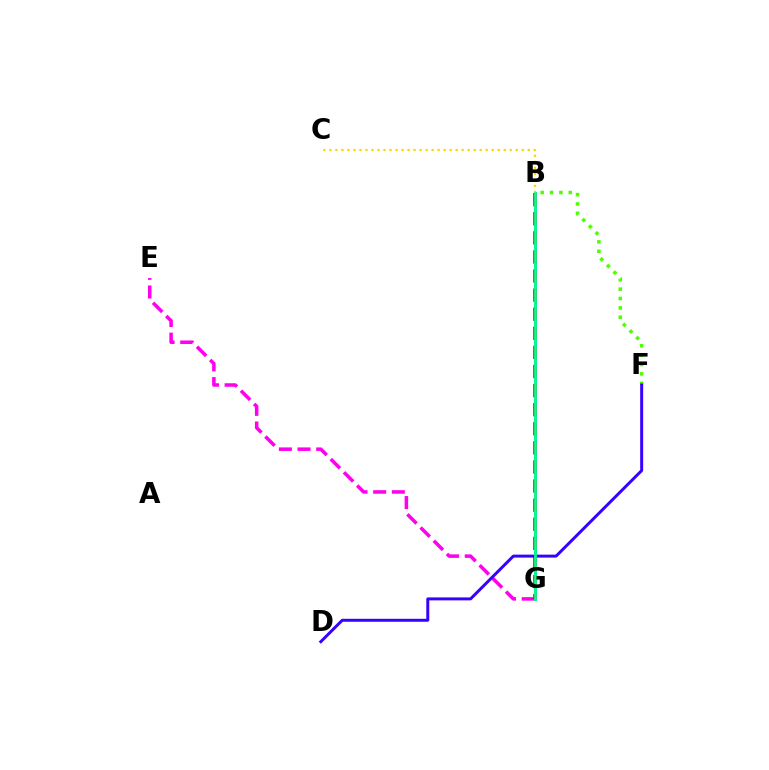{('B', 'G'): [{'color': '#009eff', 'line_style': 'solid', 'thickness': 1.94}, {'color': '#ff0000', 'line_style': 'dashed', 'thickness': 2.59}, {'color': '#00ff86', 'line_style': 'solid', 'thickness': 1.98}], ('E', 'G'): [{'color': '#ff00ed', 'line_style': 'dashed', 'thickness': 2.54}], ('B', 'C'): [{'color': '#ffd500', 'line_style': 'dotted', 'thickness': 1.63}], ('B', 'F'): [{'color': '#4fff00', 'line_style': 'dotted', 'thickness': 2.54}], ('D', 'F'): [{'color': '#3700ff', 'line_style': 'solid', 'thickness': 2.14}]}